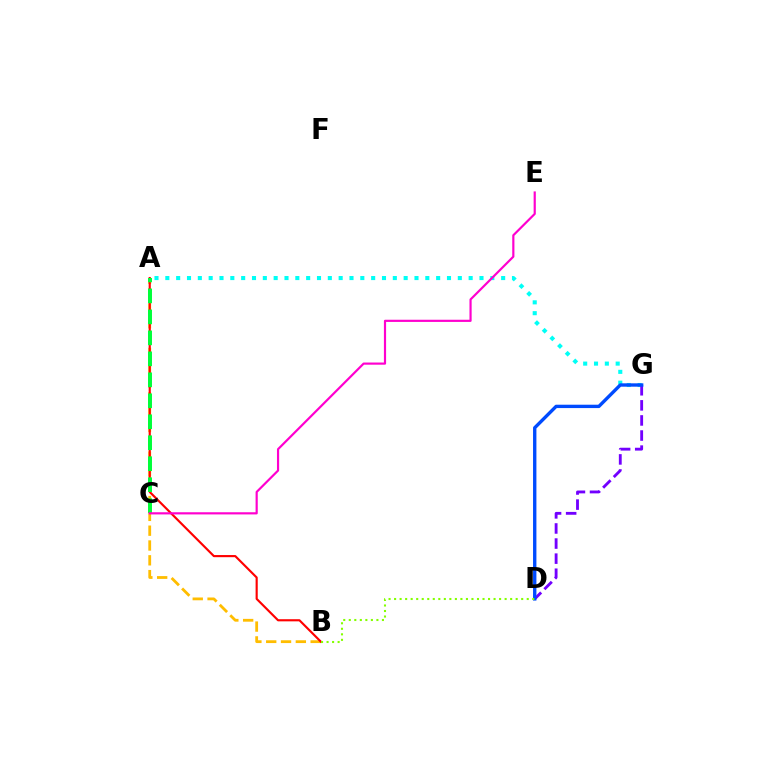{('A', 'B'): [{'color': '#ffbd00', 'line_style': 'dashed', 'thickness': 2.01}, {'color': '#ff0000', 'line_style': 'solid', 'thickness': 1.54}], ('A', 'G'): [{'color': '#00fff6', 'line_style': 'dotted', 'thickness': 2.94}], ('D', 'G'): [{'color': '#7200ff', 'line_style': 'dashed', 'thickness': 2.05}, {'color': '#004bff', 'line_style': 'solid', 'thickness': 2.42}], ('B', 'D'): [{'color': '#84ff00', 'line_style': 'dotted', 'thickness': 1.5}], ('A', 'C'): [{'color': '#00ff39', 'line_style': 'dashed', 'thickness': 2.85}], ('C', 'E'): [{'color': '#ff00cf', 'line_style': 'solid', 'thickness': 1.57}]}